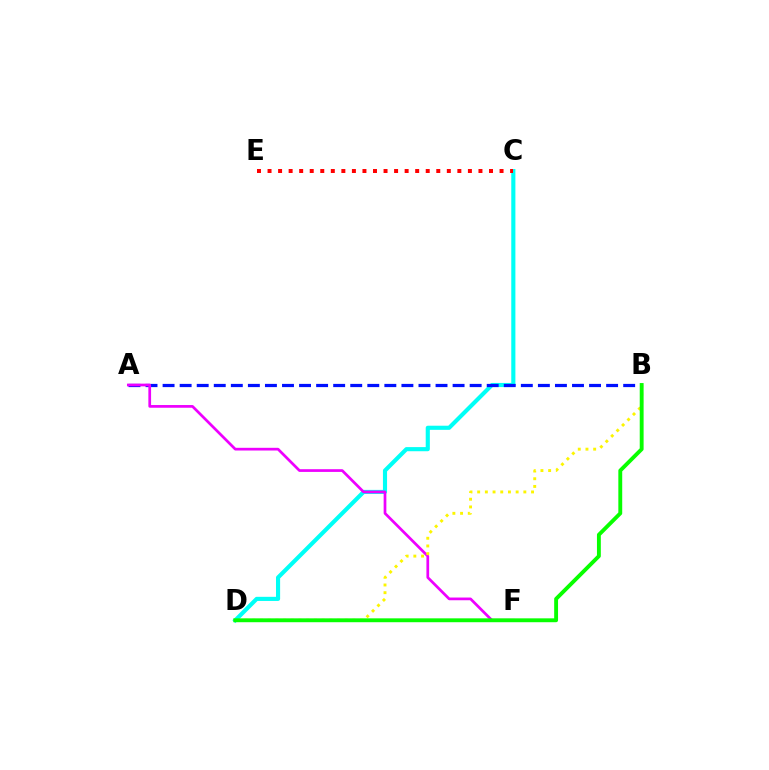{('C', 'D'): [{'color': '#00fff6', 'line_style': 'solid', 'thickness': 2.97}], ('A', 'B'): [{'color': '#0010ff', 'line_style': 'dashed', 'thickness': 2.32}], ('A', 'F'): [{'color': '#ee00ff', 'line_style': 'solid', 'thickness': 1.96}], ('B', 'D'): [{'color': '#fcf500', 'line_style': 'dotted', 'thickness': 2.09}, {'color': '#08ff00', 'line_style': 'solid', 'thickness': 2.79}], ('C', 'E'): [{'color': '#ff0000', 'line_style': 'dotted', 'thickness': 2.87}]}